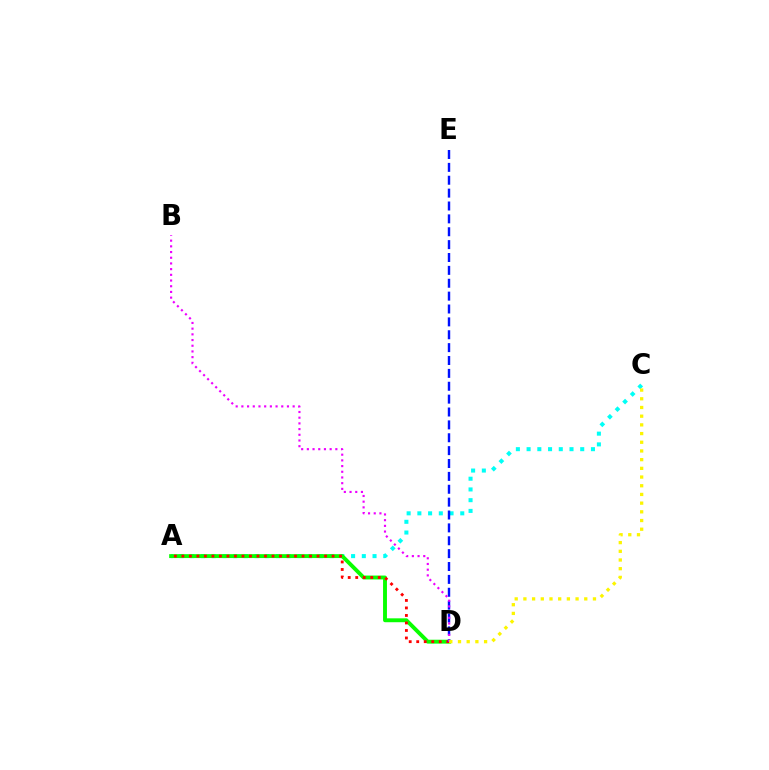{('A', 'C'): [{'color': '#00fff6', 'line_style': 'dotted', 'thickness': 2.91}], ('A', 'D'): [{'color': '#08ff00', 'line_style': 'solid', 'thickness': 2.8}, {'color': '#ff0000', 'line_style': 'dotted', 'thickness': 2.04}], ('D', 'E'): [{'color': '#0010ff', 'line_style': 'dashed', 'thickness': 1.75}], ('B', 'D'): [{'color': '#ee00ff', 'line_style': 'dotted', 'thickness': 1.55}], ('C', 'D'): [{'color': '#fcf500', 'line_style': 'dotted', 'thickness': 2.36}]}